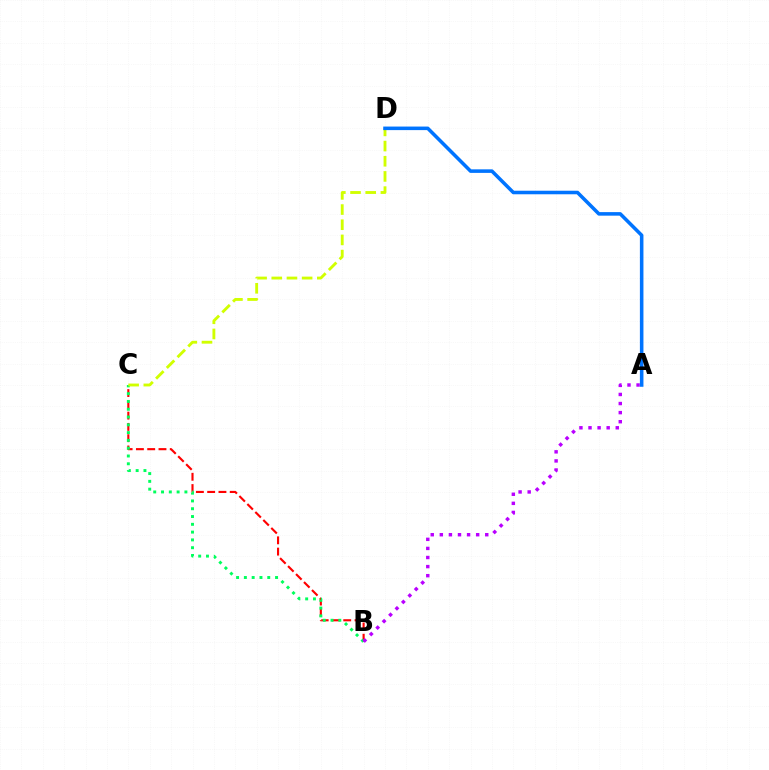{('B', 'C'): [{'color': '#ff0000', 'line_style': 'dashed', 'thickness': 1.53}, {'color': '#00ff5c', 'line_style': 'dotted', 'thickness': 2.12}], ('A', 'B'): [{'color': '#b900ff', 'line_style': 'dotted', 'thickness': 2.47}], ('C', 'D'): [{'color': '#d1ff00', 'line_style': 'dashed', 'thickness': 2.06}], ('A', 'D'): [{'color': '#0074ff', 'line_style': 'solid', 'thickness': 2.56}]}